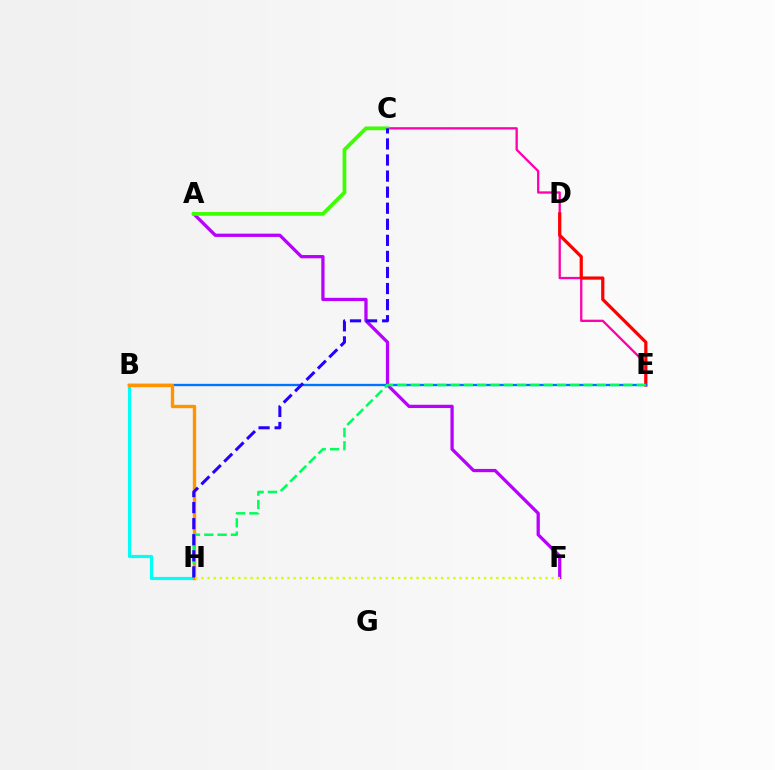{('C', 'E'): [{'color': '#ff00ac', 'line_style': 'solid', 'thickness': 1.66}], ('D', 'E'): [{'color': '#ff0000', 'line_style': 'solid', 'thickness': 2.32}], ('A', 'F'): [{'color': '#b900ff', 'line_style': 'solid', 'thickness': 2.35}], ('B', 'E'): [{'color': '#0074ff', 'line_style': 'solid', 'thickness': 1.69}], ('B', 'H'): [{'color': '#00fff6', 'line_style': 'solid', 'thickness': 2.28}, {'color': '#ff9400', 'line_style': 'solid', 'thickness': 2.43}], ('A', 'C'): [{'color': '#3dff00', 'line_style': 'solid', 'thickness': 2.69}], ('E', 'H'): [{'color': '#00ff5c', 'line_style': 'dashed', 'thickness': 1.81}], ('C', 'H'): [{'color': '#2500ff', 'line_style': 'dashed', 'thickness': 2.18}], ('F', 'H'): [{'color': '#d1ff00', 'line_style': 'dotted', 'thickness': 1.67}]}